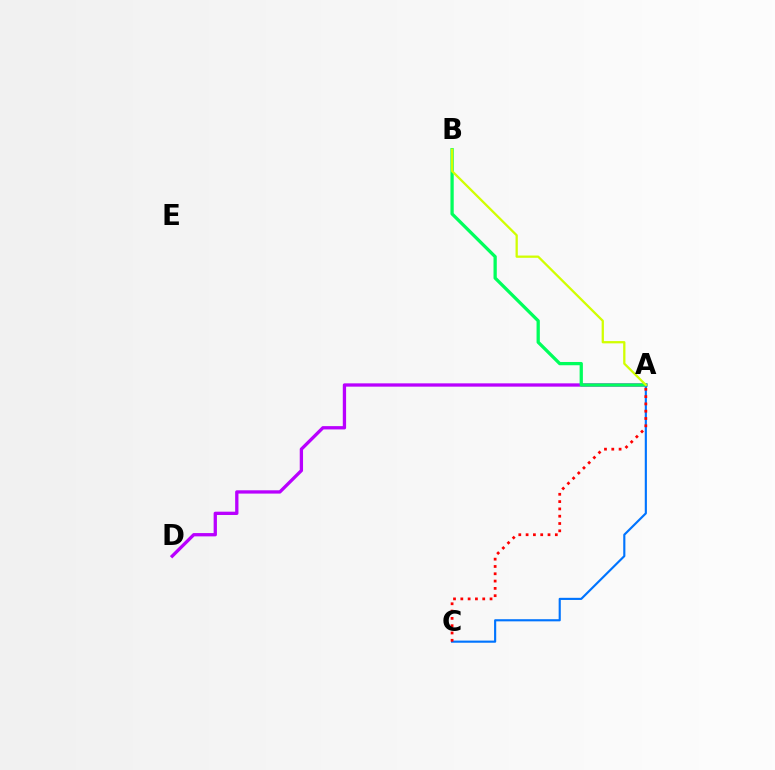{('A', 'D'): [{'color': '#b900ff', 'line_style': 'solid', 'thickness': 2.38}], ('A', 'B'): [{'color': '#00ff5c', 'line_style': 'solid', 'thickness': 2.36}, {'color': '#d1ff00', 'line_style': 'solid', 'thickness': 1.64}], ('A', 'C'): [{'color': '#0074ff', 'line_style': 'solid', 'thickness': 1.54}, {'color': '#ff0000', 'line_style': 'dotted', 'thickness': 1.98}]}